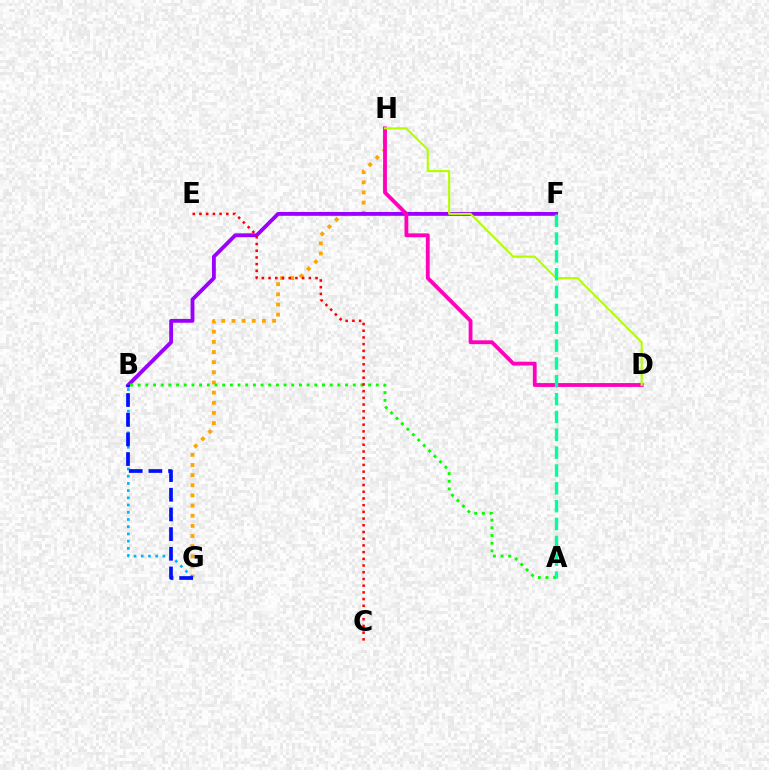{('G', 'H'): [{'color': '#ffa500', 'line_style': 'dotted', 'thickness': 2.76}], ('B', 'F'): [{'color': '#9b00ff', 'line_style': 'solid', 'thickness': 2.76}], ('D', 'H'): [{'color': '#ff00bd', 'line_style': 'solid', 'thickness': 2.76}, {'color': '#b3ff00', 'line_style': 'solid', 'thickness': 1.54}], ('A', 'B'): [{'color': '#08ff00', 'line_style': 'dotted', 'thickness': 2.09}], ('B', 'G'): [{'color': '#00b5ff', 'line_style': 'dotted', 'thickness': 1.96}, {'color': '#0010ff', 'line_style': 'dashed', 'thickness': 2.67}], ('C', 'E'): [{'color': '#ff0000', 'line_style': 'dotted', 'thickness': 1.82}], ('A', 'F'): [{'color': '#00ff9d', 'line_style': 'dashed', 'thickness': 2.42}]}